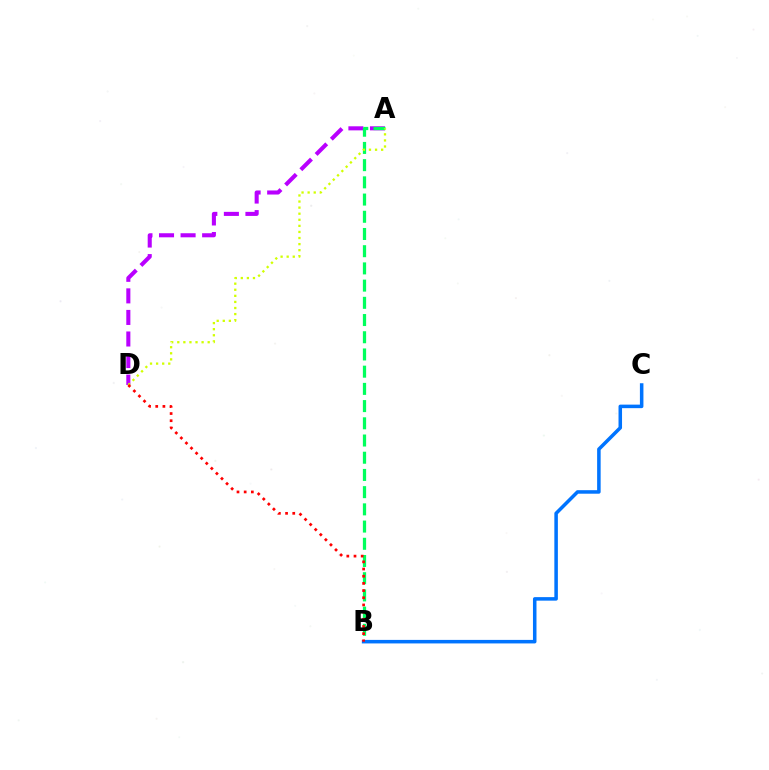{('A', 'D'): [{'color': '#b900ff', 'line_style': 'dashed', 'thickness': 2.93}, {'color': '#d1ff00', 'line_style': 'dotted', 'thickness': 1.65}], ('A', 'B'): [{'color': '#00ff5c', 'line_style': 'dashed', 'thickness': 2.34}], ('B', 'C'): [{'color': '#0074ff', 'line_style': 'solid', 'thickness': 2.54}], ('B', 'D'): [{'color': '#ff0000', 'line_style': 'dotted', 'thickness': 1.95}]}